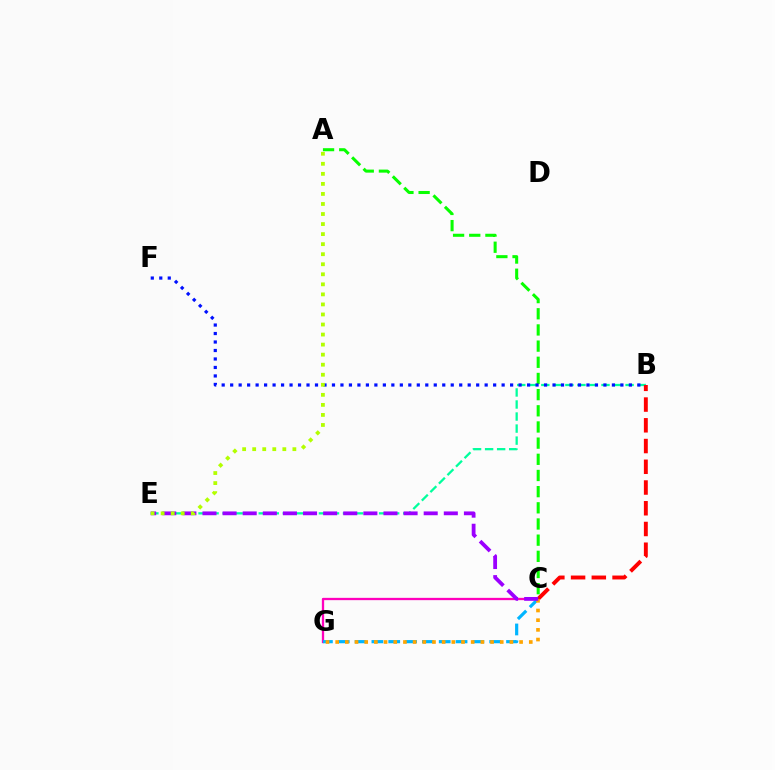{('C', 'G'): [{'color': '#ff00bd', 'line_style': 'solid', 'thickness': 1.66}, {'color': '#00b5ff', 'line_style': 'dashed', 'thickness': 2.29}, {'color': '#ffa500', 'line_style': 'dotted', 'thickness': 2.63}], ('B', 'E'): [{'color': '#00ff9d', 'line_style': 'dashed', 'thickness': 1.64}], ('B', 'C'): [{'color': '#ff0000', 'line_style': 'dashed', 'thickness': 2.82}], ('A', 'C'): [{'color': '#08ff00', 'line_style': 'dashed', 'thickness': 2.2}], ('C', 'E'): [{'color': '#9b00ff', 'line_style': 'dashed', 'thickness': 2.73}], ('B', 'F'): [{'color': '#0010ff', 'line_style': 'dotted', 'thickness': 2.3}], ('A', 'E'): [{'color': '#b3ff00', 'line_style': 'dotted', 'thickness': 2.73}]}